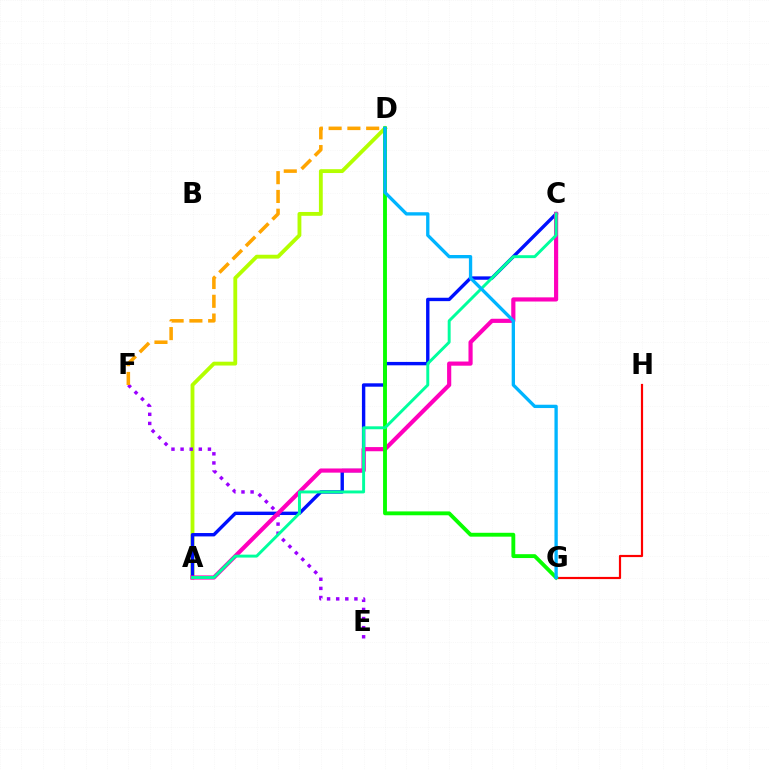{('A', 'D'): [{'color': '#b3ff00', 'line_style': 'solid', 'thickness': 2.76}], ('G', 'H'): [{'color': '#ff0000', 'line_style': 'solid', 'thickness': 1.58}], ('E', 'F'): [{'color': '#9b00ff', 'line_style': 'dotted', 'thickness': 2.48}], ('A', 'C'): [{'color': '#0010ff', 'line_style': 'solid', 'thickness': 2.44}, {'color': '#ff00bd', 'line_style': 'solid', 'thickness': 3.0}, {'color': '#00ff9d', 'line_style': 'solid', 'thickness': 2.11}], ('D', 'F'): [{'color': '#ffa500', 'line_style': 'dashed', 'thickness': 2.55}], ('D', 'G'): [{'color': '#08ff00', 'line_style': 'solid', 'thickness': 2.78}, {'color': '#00b5ff', 'line_style': 'solid', 'thickness': 2.39}]}